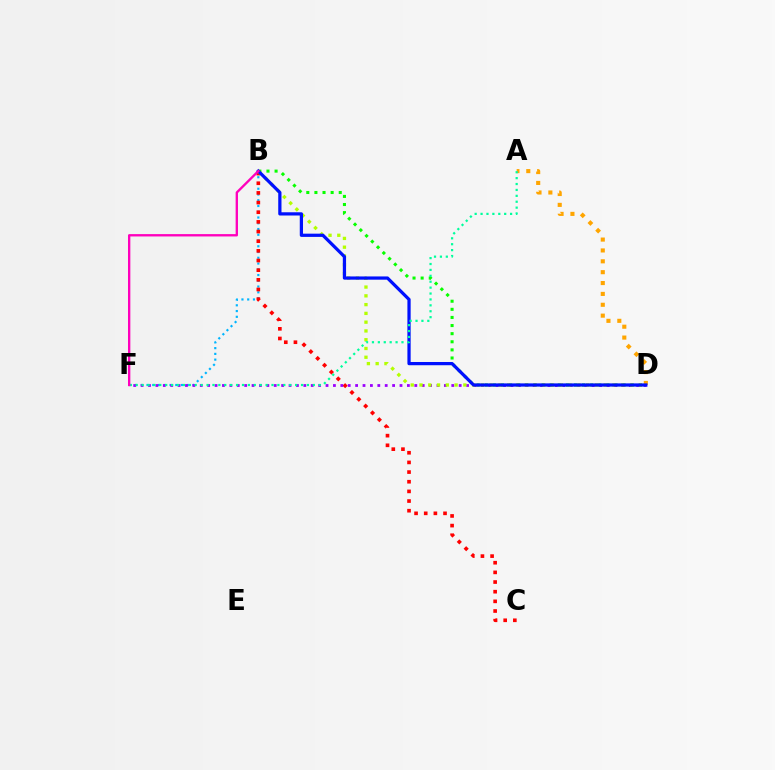{('B', 'D'): [{'color': '#08ff00', 'line_style': 'dotted', 'thickness': 2.2}, {'color': '#b3ff00', 'line_style': 'dotted', 'thickness': 2.38}, {'color': '#0010ff', 'line_style': 'solid', 'thickness': 2.33}], ('B', 'F'): [{'color': '#00b5ff', 'line_style': 'dotted', 'thickness': 1.56}, {'color': '#ff00bd', 'line_style': 'solid', 'thickness': 1.69}], ('B', 'C'): [{'color': '#ff0000', 'line_style': 'dotted', 'thickness': 2.62}], ('D', 'F'): [{'color': '#9b00ff', 'line_style': 'dotted', 'thickness': 2.01}], ('A', 'D'): [{'color': '#ffa500', 'line_style': 'dotted', 'thickness': 2.95}], ('A', 'F'): [{'color': '#00ff9d', 'line_style': 'dotted', 'thickness': 1.6}]}